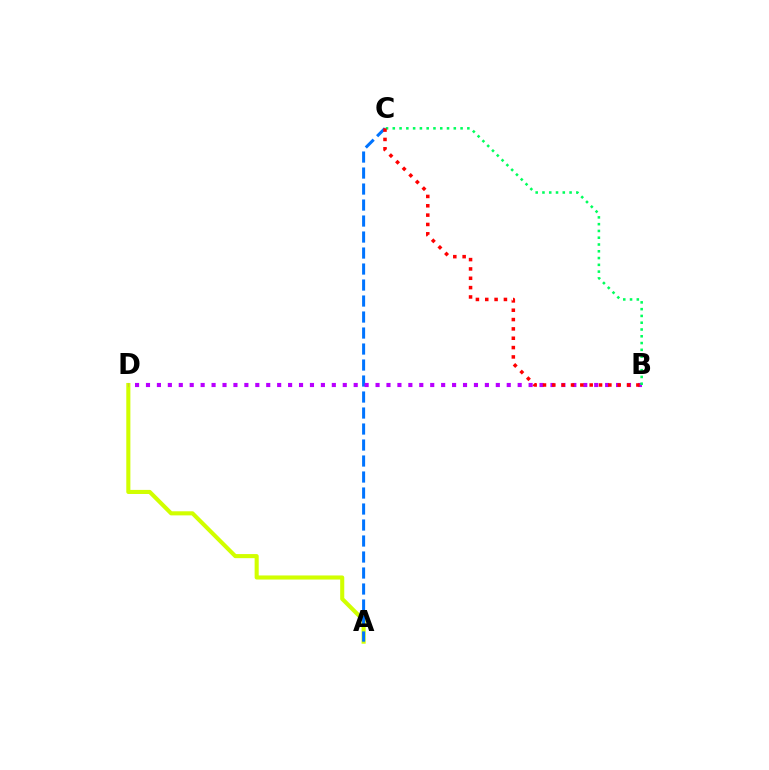{('A', 'D'): [{'color': '#d1ff00', 'line_style': 'solid', 'thickness': 2.94}], ('A', 'C'): [{'color': '#0074ff', 'line_style': 'dashed', 'thickness': 2.17}], ('B', 'D'): [{'color': '#b900ff', 'line_style': 'dotted', 'thickness': 2.97}], ('B', 'C'): [{'color': '#00ff5c', 'line_style': 'dotted', 'thickness': 1.84}, {'color': '#ff0000', 'line_style': 'dotted', 'thickness': 2.54}]}